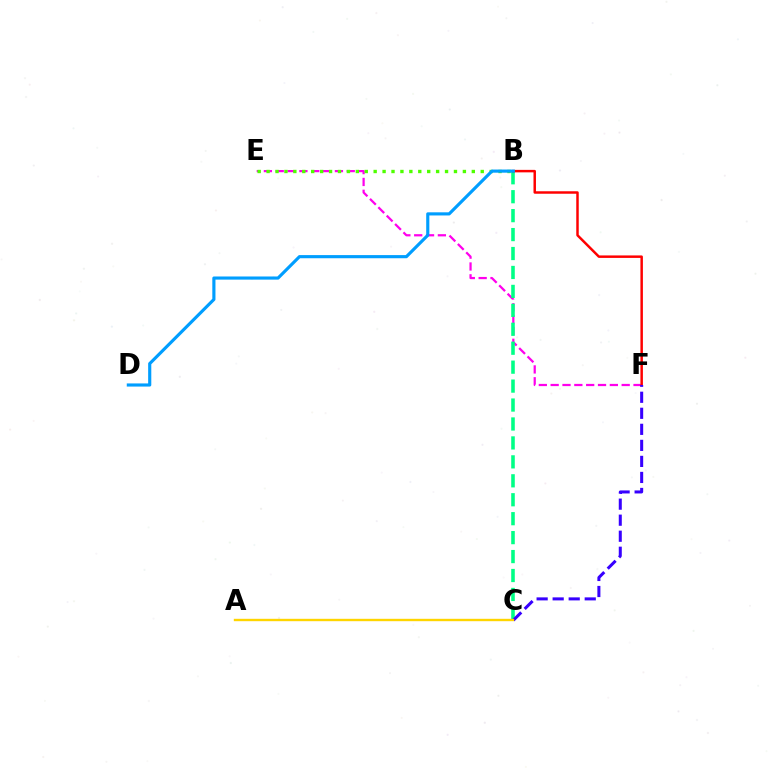{('E', 'F'): [{'color': '#ff00ed', 'line_style': 'dashed', 'thickness': 1.61}], ('B', 'C'): [{'color': '#00ff86', 'line_style': 'dashed', 'thickness': 2.57}], ('B', 'F'): [{'color': '#ff0000', 'line_style': 'solid', 'thickness': 1.78}], ('B', 'E'): [{'color': '#4fff00', 'line_style': 'dotted', 'thickness': 2.42}], ('C', 'F'): [{'color': '#3700ff', 'line_style': 'dashed', 'thickness': 2.18}], ('B', 'D'): [{'color': '#009eff', 'line_style': 'solid', 'thickness': 2.26}], ('A', 'C'): [{'color': '#ffd500', 'line_style': 'solid', 'thickness': 1.71}]}